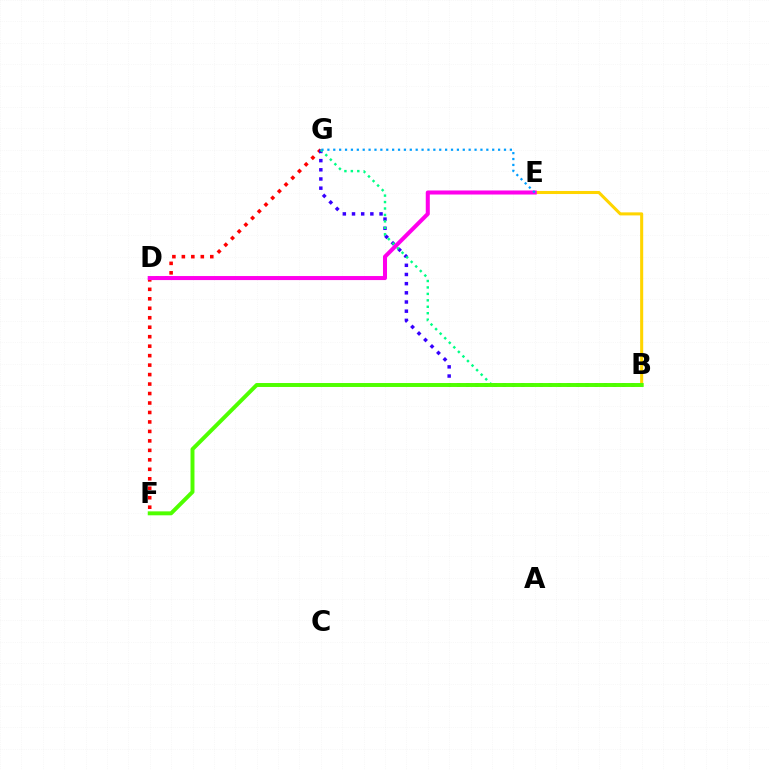{('F', 'G'): [{'color': '#ff0000', 'line_style': 'dotted', 'thickness': 2.57}], ('B', 'E'): [{'color': '#ffd500', 'line_style': 'solid', 'thickness': 2.2}], ('B', 'G'): [{'color': '#3700ff', 'line_style': 'dotted', 'thickness': 2.49}, {'color': '#00ff86', 'line_style': 'dotted', 'thickness': 1.75}], ('D', 'E'): [{'color': '#ff00ed', 'line_style': 'solid', 'thickness': 2.91}], ('B', 'F'): [{'color': '#4fff00', 'line_style': 'solid', 'thickness': 2.84}], ('E', 'G'): [{'color': '#009eff', 'line_style': 'dotted', 'thickness': 1.6}]}